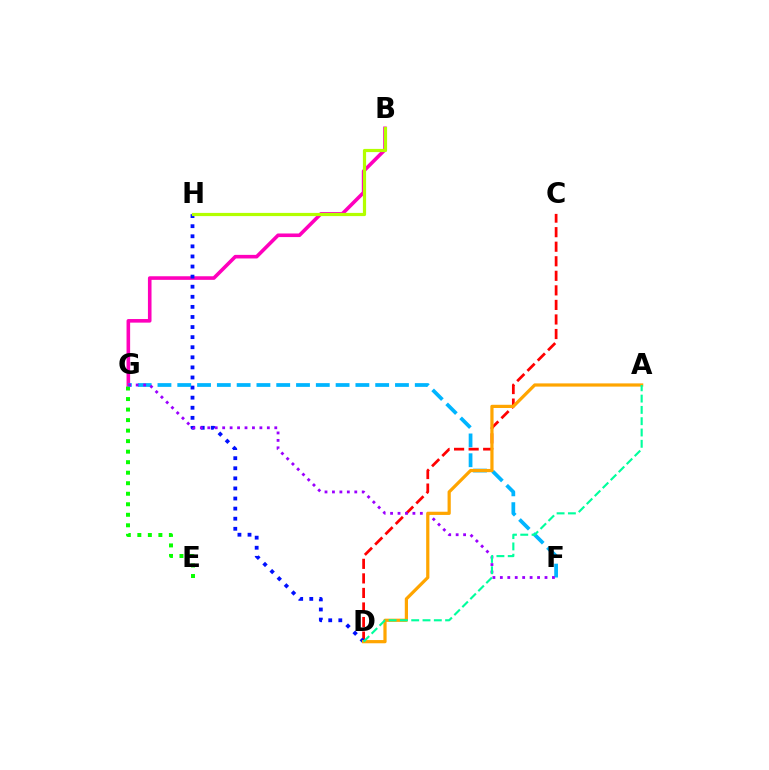{('C', 'D'): [{'color': '#ff0000', 'line_style': 'dashed', 'thickness': 1.98}], ('B', 'G'): [{'color': '#ff00bd', 'line_style': 'solid', 'thickness': 2.59}], ('E', 'G'): [{'color': '#08ff00', 'line_style': 'dotted', 'thickness': 2.86}], ('D', 'H'): [{'color': '#0010ff', 'line_style': 'dotted', 'thickness': 2.74}], ('B', 'H'): [{'color': '#b3ff00', 'line_style': 'solid', 'thickness': 2.29}], ('F', 'G'): [{'color': '#00b5ff', 'line_style': 'dashed', 'thickness': 2.69}, {'color': '#9b00ff', 'line_style': 'dotted', 'thickness': 2.02}], ('A', 'D'): [{'color': '#ffa500', 'line_style': 'solid', 'thickness': 2.32}, {'color': '#00ff9d', 'line_style': 'dashed', 'thickness': 1.54}]}